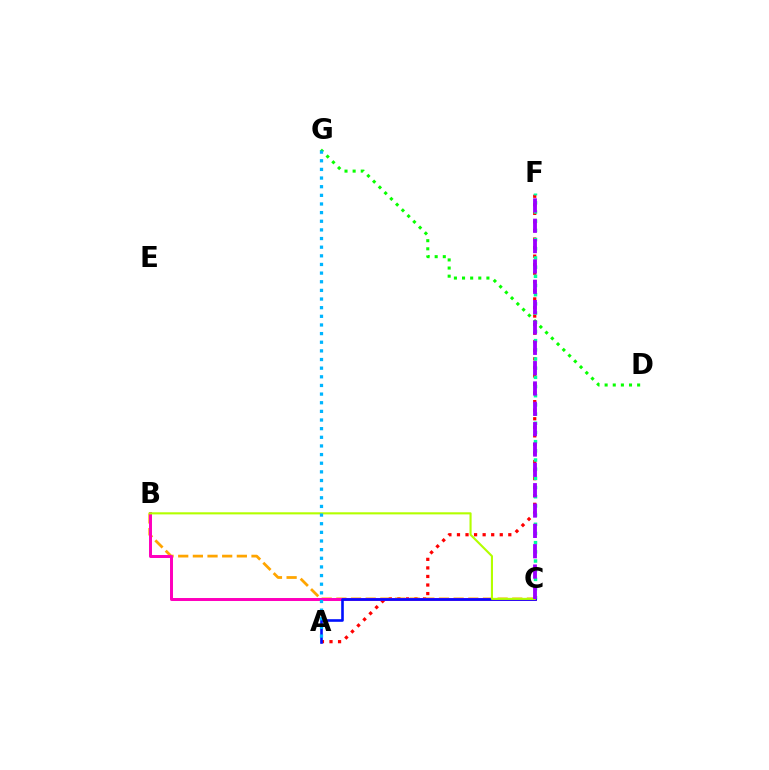{('A', 'F'): [{'color': '#ff0000', 'line_style': 'dotted', 'thickness': 2.33}], ('B', 'C'): [{'color': '#ffa500', 'line_style': 'dashed', 'thickness': 1.99}, {'color': '#ff00bd', 'line_style': 'solid', 'thickness': 2.14}, {'color': '#b3ff00', 'line_style': 'solid', 'thickness': 1.52}], ('C', 'F'): [{'color': '#00ff9d', 'line_style': 'dotted', 'thickness': 2.5}, {'color': '#9b00ff', 'line_style': 'dashed', 'thickness': 2.76}], ('A', 'C'): [{'color': '#0010ff', 'line_style': 'solid', 'thickness': 1.88}], ('D', 'G'): [{'color': '#08ff00', 'line_style': 'dotted', 'thickness': 2.21}], ('A', 'G'): [{'color': '#00b5ff', 'line_style': 'dotted', 'thickness': 2.35}]}